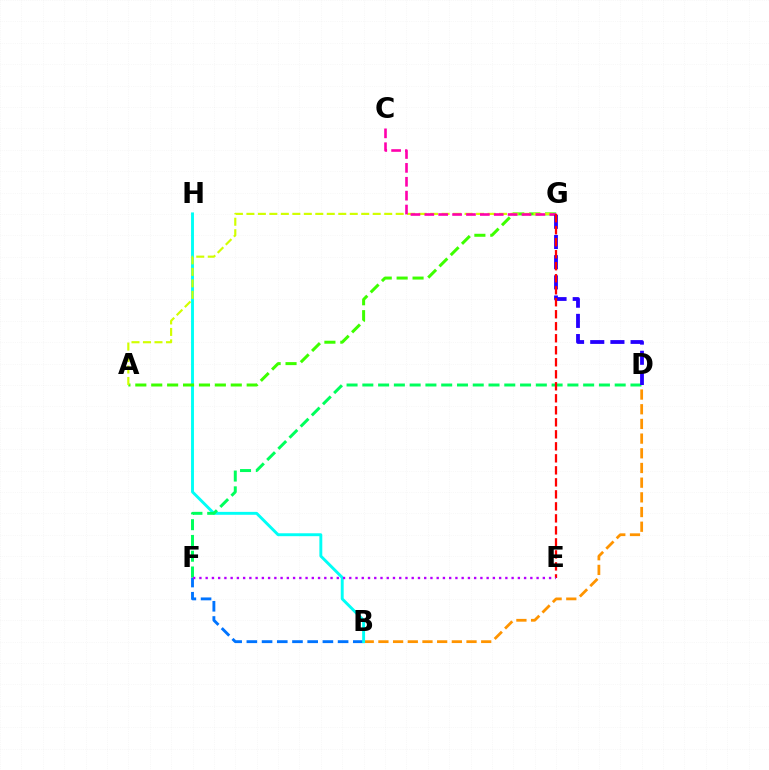{('B', 'F'): [{'color': '#0074ff', 'line_style': 'dashed', 'thickness': 2.07}], ('B', 'D'): [{'color': '#ff9400', 'line_style': 'dashed', 'thickness': 1.99}], ('B', 'H'): [{'color': '#00fff6', 'line_style': 'solid', 'thickness': 2.1}], ('D', 'F'): [{'color': '#00ff5c', 'line_style': 'dashed', 'thickness': 2.14}], ('A', 'G'): [{'color': '#3dff00', 'line_style': 'dashed', 'thickness': 2.16}, {'color': '#d1ff00', 'line_style': 'dashed', 'thickness': 1.56}], ('C', 'G'): [{'color': '#ff00ac', 'line_style': 'dashed', 'thickness': 1.89}], ('D', 'G'): [{'color': '#2500ff', 'line_style': 'dashed', 'thickness': 2.74}], ('E', 'G'): [{'color': '#ff0000', 'line_style': 'dashed', 'thickness': 1.63}], ('E', 'F'): [{'color': '#b900ff', 'line_style': 'dotted', 'thickness': 1.7}]}